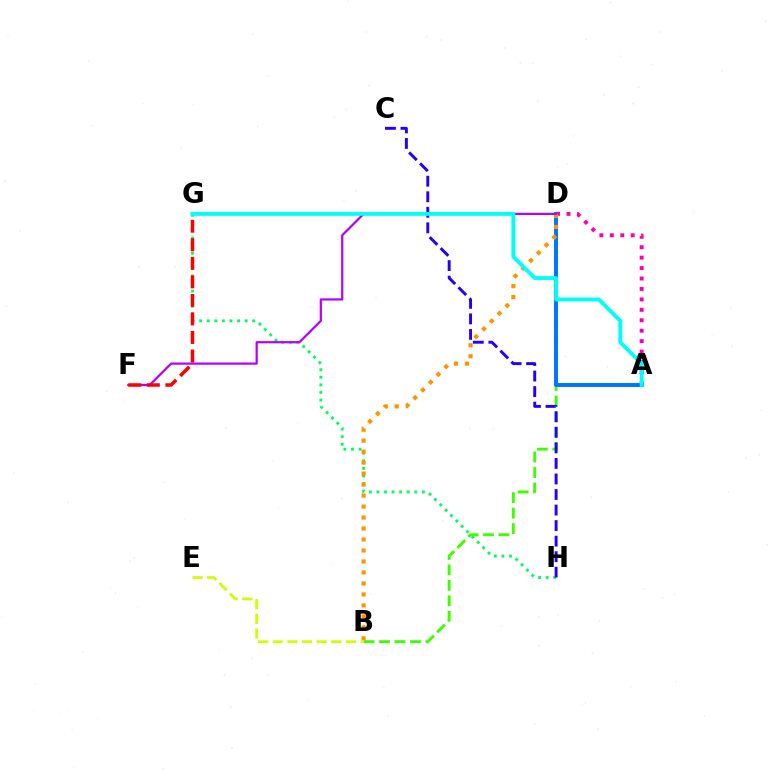{('G', 'H'): [{'color': '#00ff5c', 'line_style': 'dotted', 'thickness': 2.06}], ('B', 'D'): [{'color': '#3dff00', 'line_style': 'dashed', 'thickness': 2.1}, {'color': '#ff9400', 'line_style': 'dotted', 'thickness': 2.98}], ('A', 'D'): [{'color': '#ff00ac', 'line_style': 'dotted', 'thickness': 2.84}, {'color': '#0074ff', 'line_style': 'solid', 'thickness': 2.82}], ('C', 'H'): [{'color': '#2500ff', 'line_style': 'dashed', 'thickness': 2.11}], ('B', 'E'): [{'color': '#d1ff00', 'line_style': 'dashed', 'thickness': 1.99}], ('D', 'F'): [{'color': '#b900ff', 'line_style': 'solid', 'thickness': 1.61}], ('F', 'G'): [{'color': '#ff0000', 'line_style': 'dashed', 'thickness': 2.52}], ('A', 'G'): [{'color': '#00fff6', 'line_style': 'solid', 'thickness': 2.79}]}